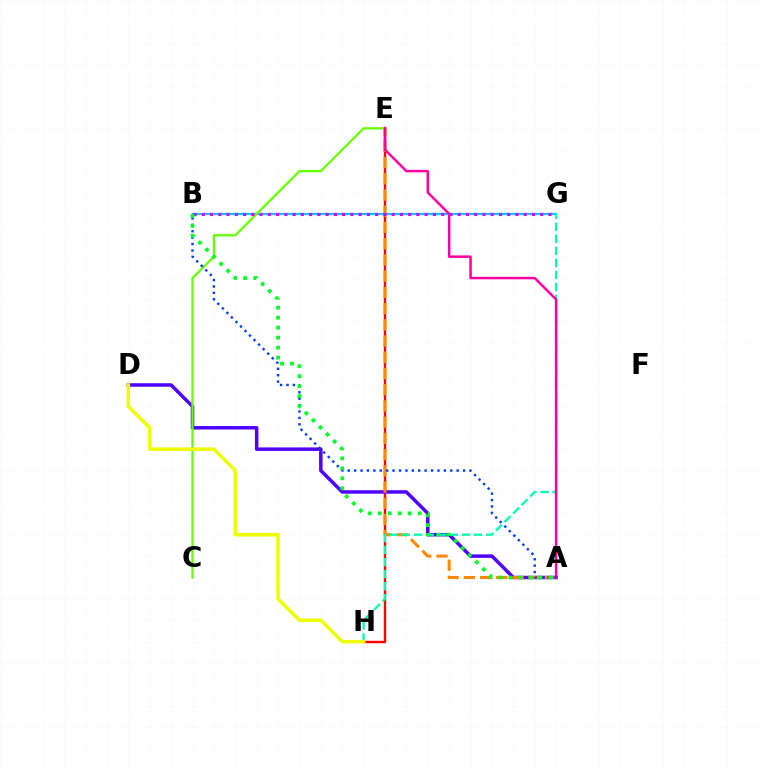{('B', 'G'): [{'color': '#00c7ff', 'line_style': 'solid', 'thickness': 1.62}, {'color': '#d600ff', 'line_style': 'dotted', 'thickness': 2.24}], ('E', 'H'): [{'color': '#ff0000', 'line_style': 'solid', 'thickness': 1.71}], ('A', 'D'): [{'color': '#4f00ff', 'line_style': 'solid', 'thickness': 2.52}], ('C', 'E'): [{'color': '#66ff00', 'line_style': 'solid', 'thickness': 1.65}], ('A', 'E'): [{'color': '#ff8800', 'line_style': 'dashed', 'thickness': 2.2}, {'color': '#ff00a0', 'line_style': 'solid', 'thickness': 1.79}], ('G', 'H'): [{'color': '#00ffaf', 'line_style': 'dashed', 'thickness': 1.63}], ('A', 'B'): [{'color': '#003fff', 'line_style': 'dotted', 'thickness': 1.74}, {'color': '#00ff27', 'line_style': 'dotted', 'thickness': 2.71}], ('D', 'H'): [{'color': '#eeff00', 'line_style': 'solid', 'thickness': 2.54}]}